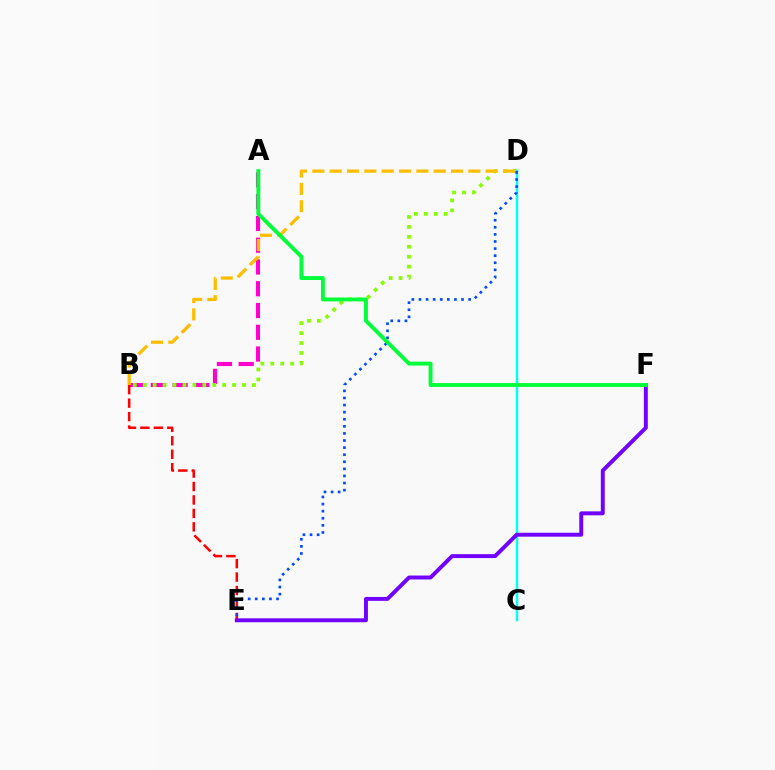{('A', 'B'): [{'color': '#ff00cf', 'line_style': 'dashed', 'thickness': 2.96}], ('B', 'D'): [{'color': '#84ff00', 'line_style': 'dotted', 'thickness': 2.7}, {'color': '#ffbd00', 'line_style': 'dashed', 'thickness': 2.36}], ('C', 'D'): [{'color': '#00fff6', 'line_style': 'solid', 'thickness': 1.78}], ('B', 'E'): [{'color': '#ff0000', 'line_style': 'dashed', 'thickness': 1.83}], ('D', 'E'): [{'color': '#004bff', 'line_style': 'dotted', 'thickness': 1.93}], ('E', 'F'): [{'color': '#7200ff', 'line_style': 'solid', 'thickness': 2.83}], ('A', 'F'): [{'color': '#00ff39', 'line_style': 'solid', 'thickness': 2.78}]}